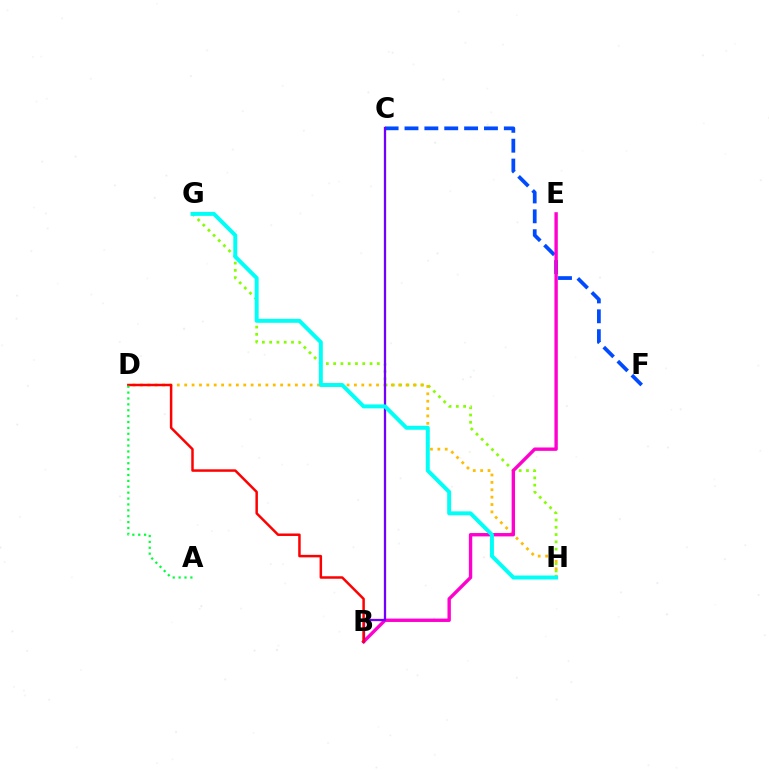{('G', 'H'): [{'color': '#84ff00', 'line_style': 'dotted', 'thickness': 1.98}, {'color': '#00fff6', 'line_style': 'solid', 'thickness': 2.85}], ('C', 'F'): [{'color': '#004bff', 'line_style': 'dashed', 'thickness': 2.7}], ('D', 'H'): [{'color': '#ffbd00', 'line_style': 'dotted', 'thickness': 2.0}], ('B', 'E'): [{'color': '#ff00cf', 'line_style': 'solid', 'thickness': 2.43}], ('B', 'C'): [{'color': '#7200ff', 'line_style': 'solid', 'thickness': 1.65}], ('B', 'D'): [{'color': '#ff0000', 'line_style': 'solid', 'thickness': 1.79}], ('A', 'D'): [{'color': '#00ff39', 'line_style': 'dotted', 'thickness': 1.6}]}